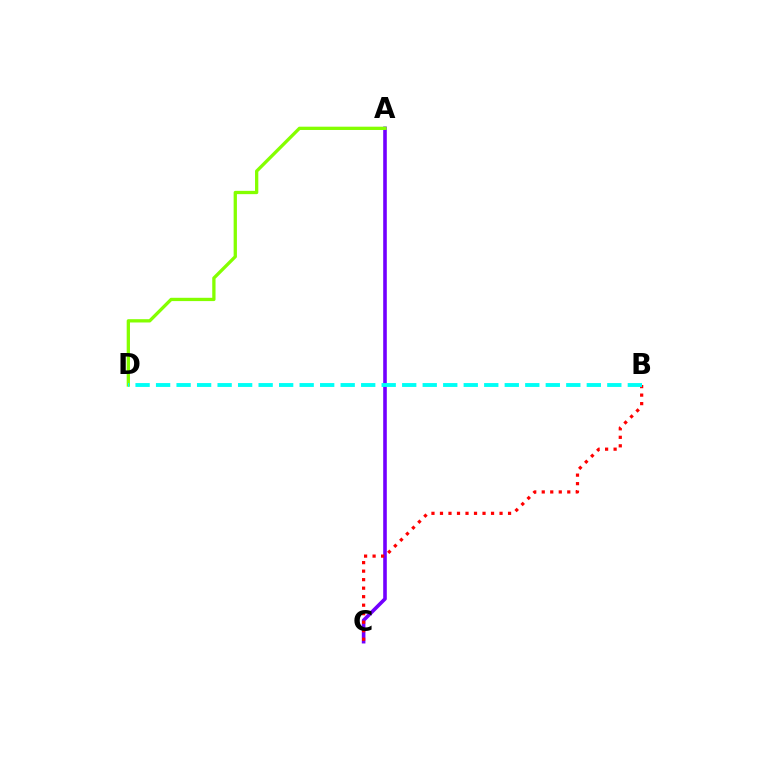{('A', 'C'): [{'color': '#7200ff', 'line_style': 'solid', 'thickness': 2.59}], ('A', 'D'): [{'color': '#84ff00', 'line_style': 'solid', 'thickness': 2.37}], ('B', 'C'): [{'color': '#ff0000', 'line_style': 'dotted', 'thickness': 2.31}], ('B', 'D'): [{'color': '#00fff6', 'line_style': 'dashed', 'thickness': 2.79}]}